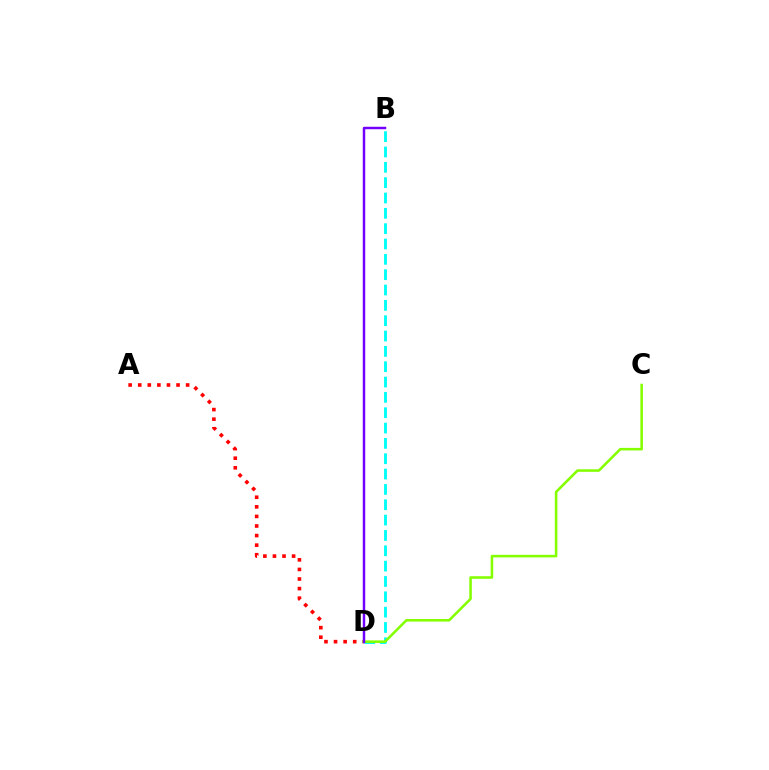{('B', 'D'): [{'color': '#00fff6', 'line_style': 'dashed', 'thickness': 2.08}, {'color': '#7200ff', 'line_style': 'solid', 'thickness': 1.77}], ('A', 'D'): [{'color': '#ff0000', 'line_style': 'dotted', 'thickness': 2.6}], ('C', 'D'): [{'color': '#84ff00', 'line_style': 'solid', 'thickness': 1.84}]}